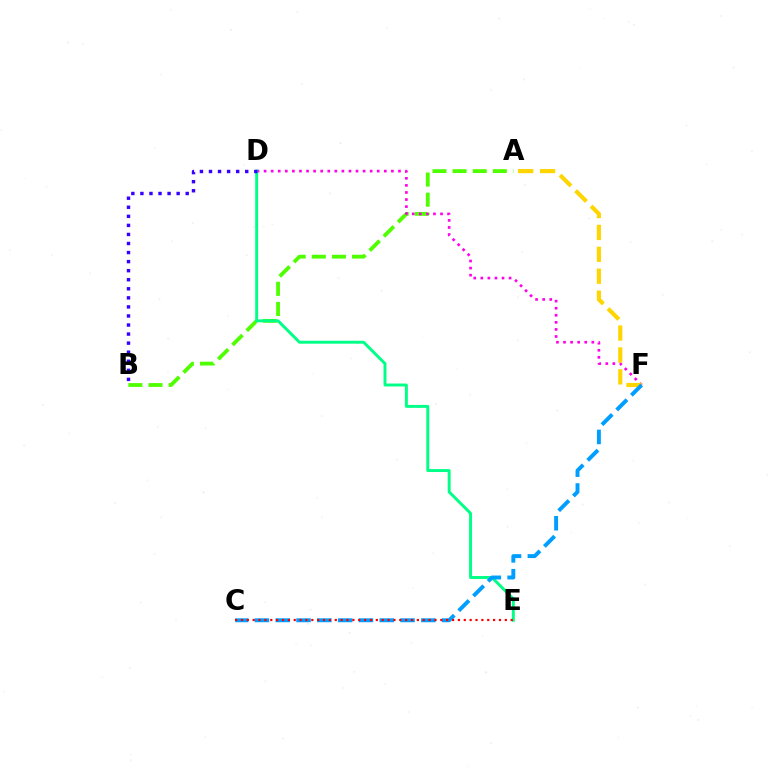{('A', 'B'): [{'color': '#4fff00', 'line_style': 'dashed', 'thickness': 2.73}], ('D', 'F'): [{'color': '#ff00ed', 'line_style': 'dotted', 'thickness': 1.92}], ('A', 'F'): [{'color': '#ffd500', 'line_style': 'dashed', 'thickness': 2.97}], ('D', 'E'): [{'color': '#00ff86', 'line_style': 'solid', 'thickness': 2.11}], ('C', 'F'): [{'color': '#009eff', 'line_style': 'dashed', 'thickness': 2.83}], ('B', 'D'): [{'color': '#3700ff', 'line_style': 'dotted', 'thickness': 2.46}], ('C', 'E'): [{'color': '#ff0000', 'line_style': 'dotted', 'thickness': 1.59}]}